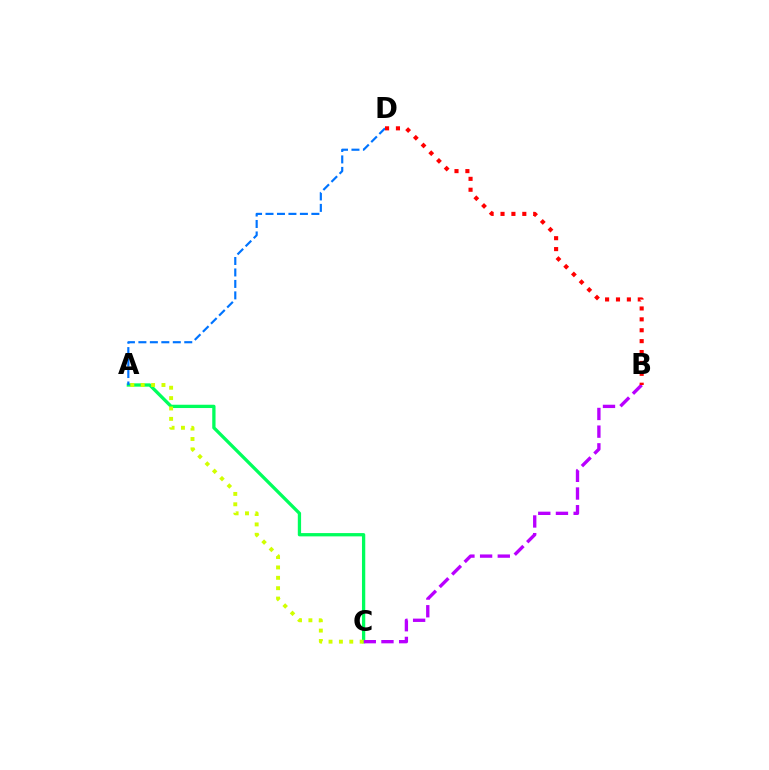{('A', 'C'): [{'color': '#00ff5c', 'line_style': 'solid', 'thickness': 2.37}, {'color': '#d1ff00', 'line_style': 'dotted', 'thickness': 2.82}], ('A', 'D'): [{'color': '#0074ff', 'line_style': 'dashed', 'thickness': 1.56}], ('B', 'C'): [{'color': '#b900ff', 'line_style': 'dashed', 'thickness': 2.4}], ('B', 'D'): [{'color': '#ff0000', 'line_style': 'dotted', 'thickness': 2.96}]}